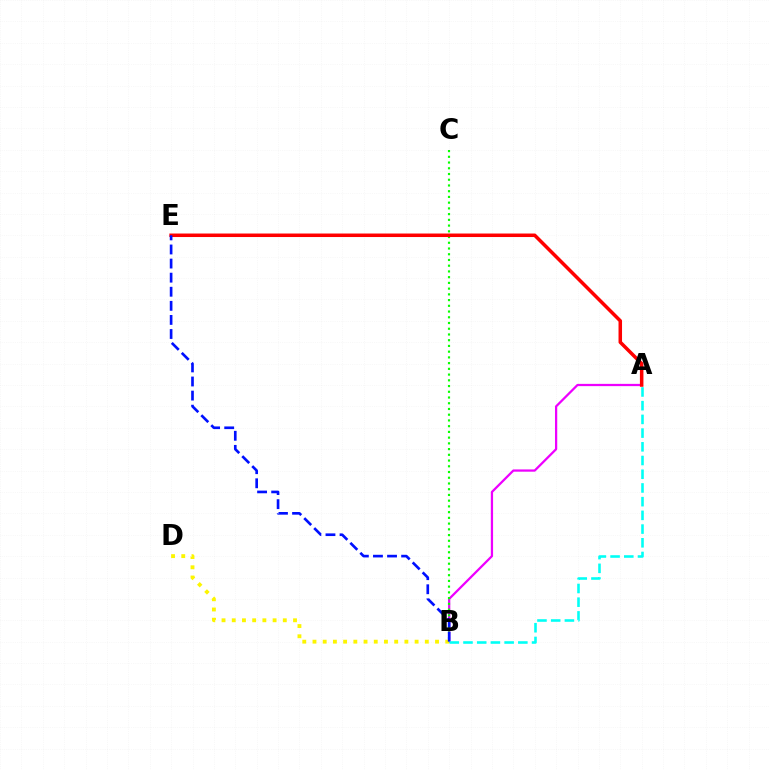{('A', 'B'): [{'color': '#ee00ff', 'line_style': 'solid', 'thickness': 1.62}, {'color': '#00fff6', 'line_style': 'dashed', 'thickness': 1.86}], ('B', 'C'): [{'color': '#08ff00', 'line_style': 'dotted', 'thickness': 1.56}], ('B', 'D'): [{'color': '#fcf500', 'line_style': 'dotted', 'thickness': 2.77}], ('A', 'E'): [{'color': '#ff0000', 'line_style': 'solid', 'thickness': 2.53}], ('B', 'E'): [{'color': '#0010ff', 'line_style': 'dashed', 'thickness': 1.91}]}